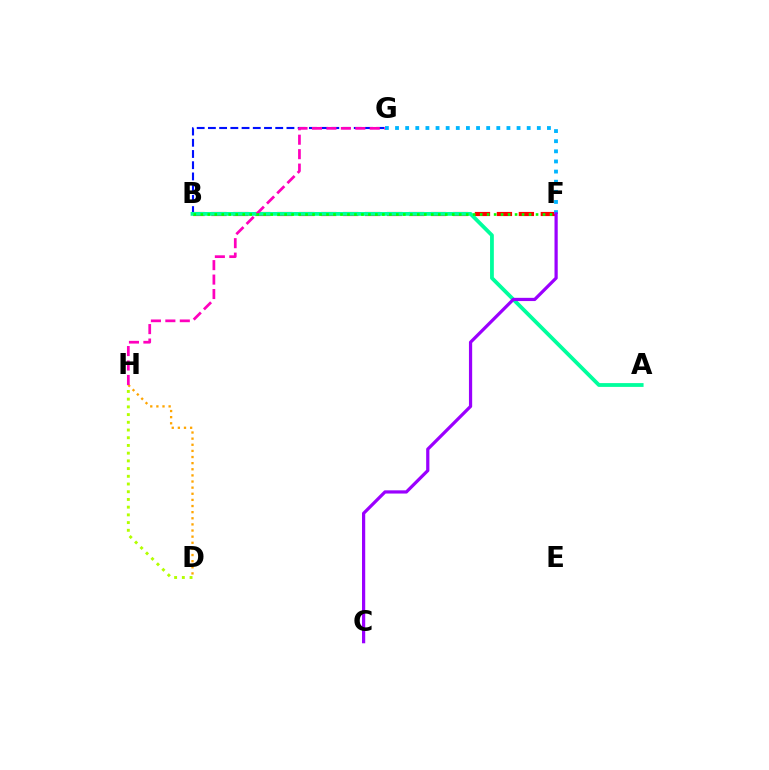{('B', 'G'): [{'color': '#0010ff', 'line_style': 'dashed', 'thickness': 1.52}], ('B', 'F'): [{'color': '#ff0000', 'line_style': 'dashed', 'thickness': 2.98}, {'color': '#08ff00', 'line_style': 'dotted', 'thickness': 1.9}], ('A', 'B'): [{'color': '#00ff9d', 'line_style': 'solid', 'thickness': 2.73}], ('D', 'H'): [{'color': '#b3ff00', 'line_style': 'dotted', 'thickness': 2.1}, {'color': '#ffa500', 'line_style': 'dotted', 'thickness': 1.66}], ('F', 'G'): [{'color': '#00b5ff', 'line_style': 'dotted', 'thickness': 2.75}], ('G', 'H'): [{'color': '#ff00bd', 'line_style': 'dashed', 'thickness': 1.96}], ('C', 'F'): [{'color': '#9b00ff', 'line_style': 'solid', 'thickness': 2.32}]}